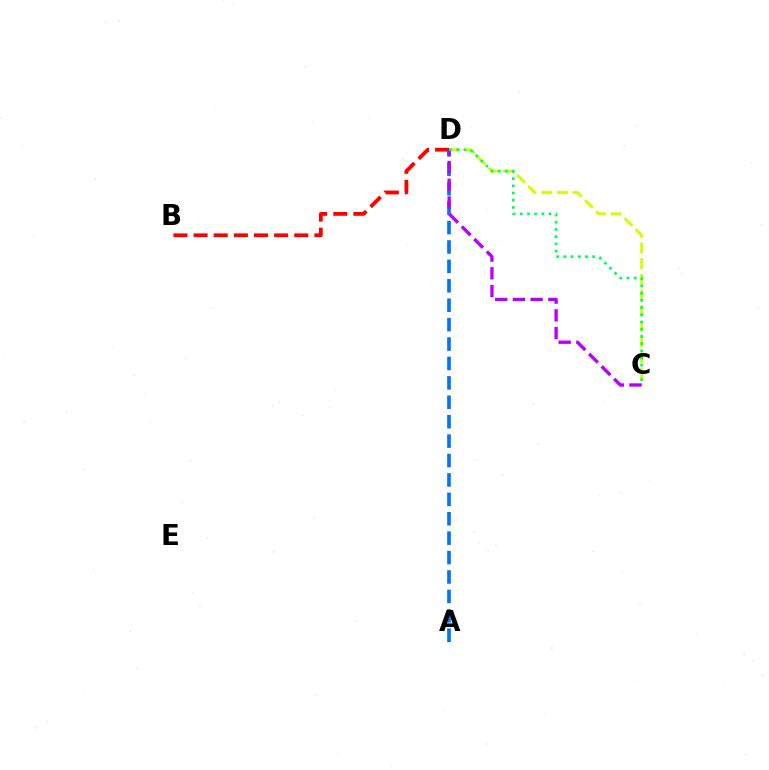{('B', 'D'): [{'color': '#ff0000', 'line_style': 'dashed', 'thickness': 2.74}], ('C', 'D'): [{'color': '#d1ff00', 'line_style': 'dashed', 'thickness': 2.13}, {'color': '#b900ff', 'line_style': 'dashed', 'thickness': 2.41}, {'color': '#00ff5c', 'line_style': 'dotted', 'thickness': 1.96}], ('A', 'D'): [{'color': '#0074ff', 'line_style': 'dashed', 'thickness': 2.64}]}